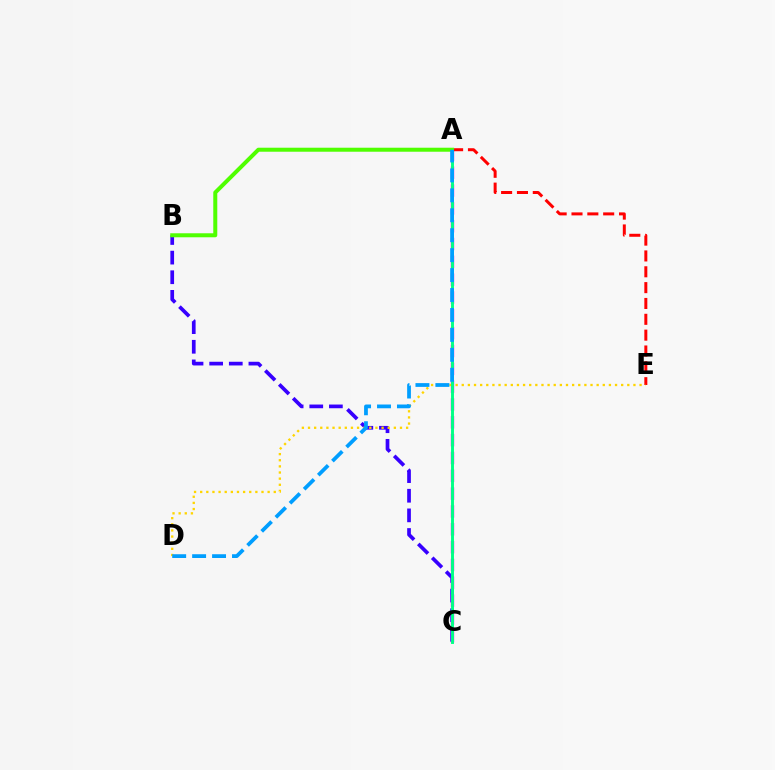{('B', 'C'): [{'color': '#3700ff', 'line_style': 'dashed', 'thickness': 2.67}], ('A', 'C'): [{'color': '#ff00ed', 'line_style': 'dashed', 'thickness': 2.42}, {'color': '#00ff86', 'line_style': 'solid', 'thickness': 2.1}], ('A', 'E'): [{'color': '#ff0000', 'line_style': 'dashed', 'thickness': 2.15}], ('D', 'E'): [{'color': '#ffd500', 'line_style': 'dotted', 'thickness': 1.67}], ('A', 'B'): [{'color': '#4fff00', 'line_style': 'solid', 'thickness': 2.89}], ('A', 'D'): [{'color': '#009eff', 'line_style': 'dashed', 'thickness': 2.71}]}